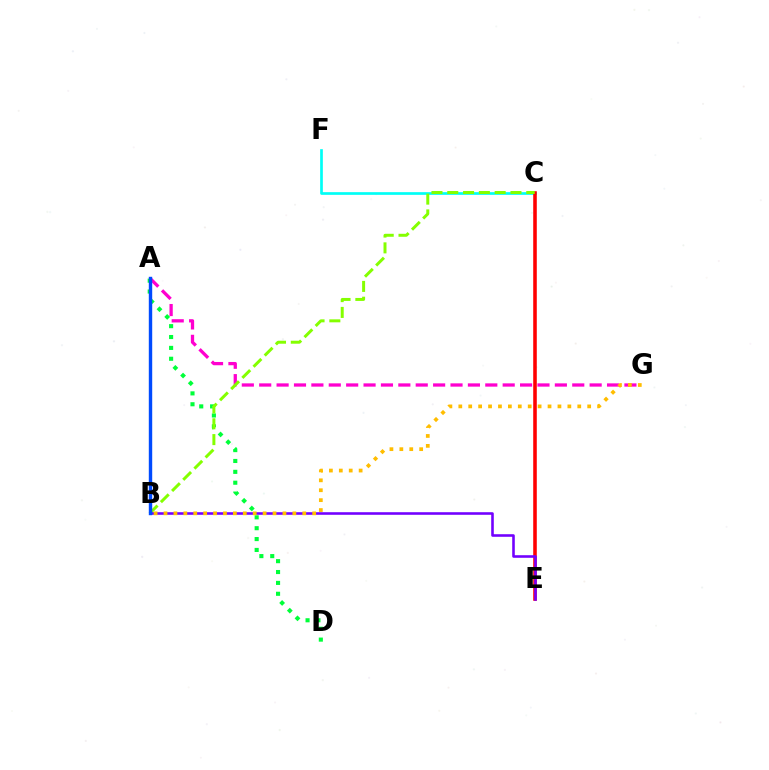{('C', 'F'): [{'color': '#00fff6', 'line_style': 'solid', 'thickness': 1.94}], ('A', 'G'): [{'color': '#ff00cf', 'line_style': 'dashed', 'thickness': 2.36}], ('C', 'E'): [{'color': '#ff0000', 'line_style': 'solid', 'thickness': 2.57}], ('A', 'D'): [{'color': '#00ff39', 'line_style': 'dotted', 'thickness': 2.95}], ('B', 'C'): [{'color': '#84ff00', 'line_style': 'dashed', 'thickness': 2.15}], ('B', 'E'): [{'color': '#7200ff', 'line_style': 'solid', 'thickness': 1.86}], ('A', 'B'): [{'color': '#004bff', 'line_style': 'solid', 'thickness': 2.45}], ('B', 'G'): [{'color': '#ffbd00', 'line_style': 'dotted', 'thickness': 2.69}]}